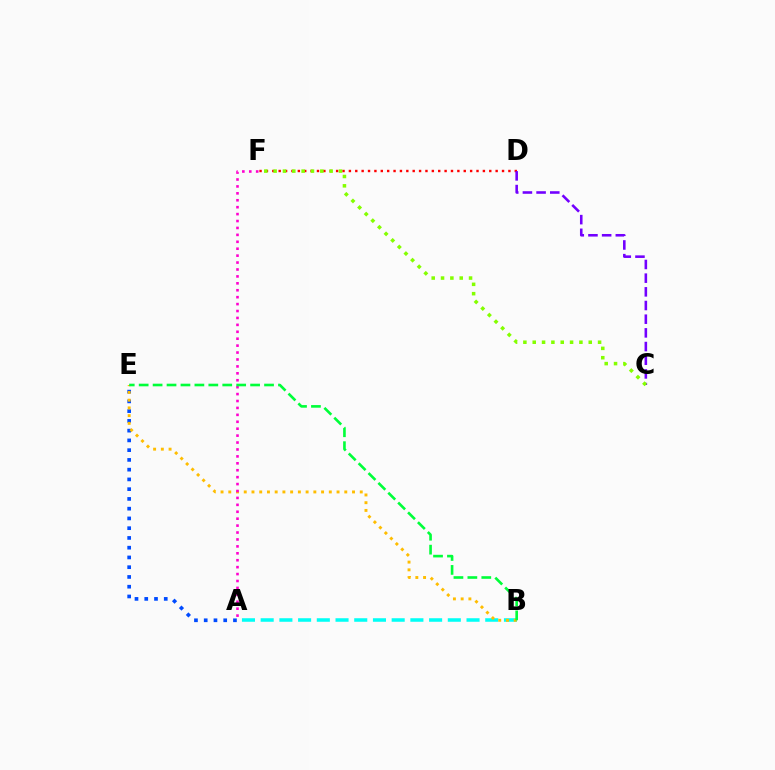{('A', 'B'): [{'color': '#00fff6', 'line_style': 'dashed', 'thickness': 2.54}], ('D', 'F'): [{'color': '#ff0000', 'line_style': 'dotted', 'thickness': 1.73}], ('A', 'E'): [{'color': '#004bff', 'line_style': 'dotted', 'thickness': 2.65}], ('C', 'D'): [{'color': '#7200ff', 'line_style': 'dashed', 'thickness': 1.86}], ('C', 'F'): [{'color': '#84ff00', 'line_style': 'dotted', 'thickness': 2.54}], ('B', 'E'): [{'color': '#ffbd00', 'line_style': 'dotted', 'thickness': 2.1}, {'color': '#00ff39', 'line_style': 'dashed', 'thickness': 1.89}], ('A', 'F'): [{'color': '#ff00cf', 'line_style': 'dotted', 'thickness': 1.88}]}